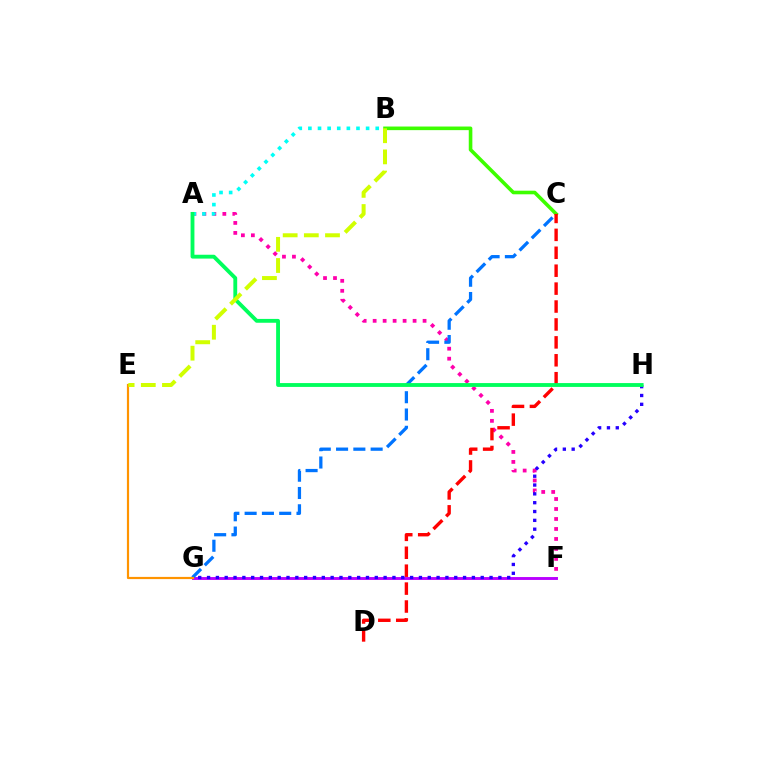{('B', 'C'): [{'color': '#3dff00', 'line_style': 'solid', 'thickness': 2.59}], ('A', 'F'): [{'color': '#ff00ac', 'line_style': 'dotted', 'thickness': 2.71}], ('F', 'G'): [{'color': '#b900ff', 'line_style': 'solid', 'thickness': 2.08}], ('C', 'D'): [{'color': '#ff0000', 'line_style': 'dashed', 'thickness': 2.43}], ('G', 'H'): [{'color': '#2500ff', 'line_style': 'dotted', 'thickness': 2.4}], ('C', 'G'): [{'color': '#0074ff', 'line_style': 'dashed', 'thickness': 2.35}], ('A', 'B'): [{'color': '#00fff6', 'line_style': 'dotted', 'thickness': 2.61}], ('A', 'H'): [{'color': '#00ff5c', 'line_style': 'solid', 'thickness': 2.77}], ('E', 'G'): [{'color': '#ff9400', 'line_style': 'solid', 'thickness': 1.58}], ('B', 'E'): [{'color': '#d1ff00', 'line_style': 'dashed', 'thickness': 2.88}]}